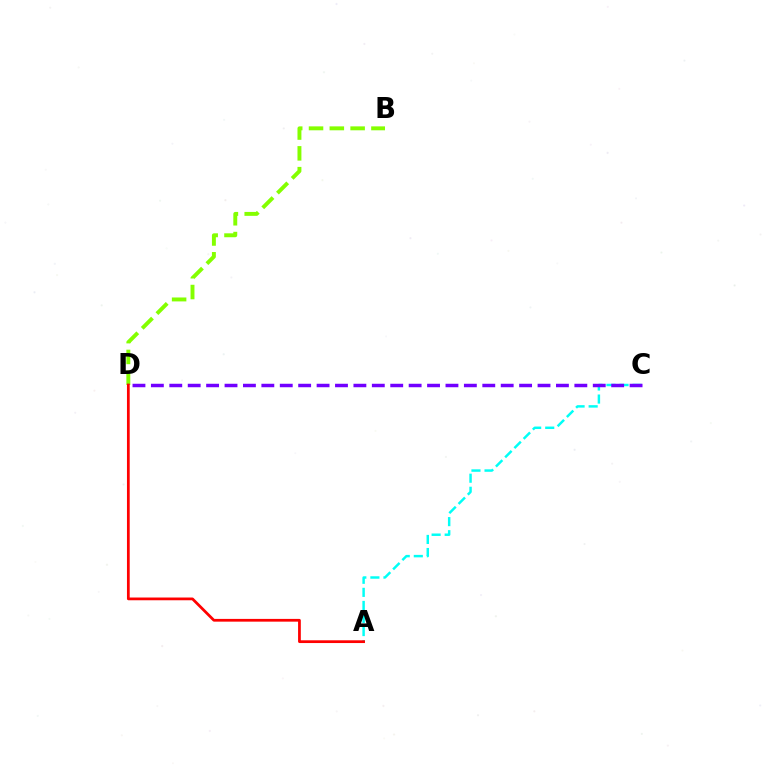{('A', 'C'): [{'color': '#00fff6', 'line_style': 'dashed', 'thickness': 1.78}], ('B', 'D'): [{'color': '#84ff00', 'line_style': 'dashed', 'thickness': 2.83}], ('A', 'D'): [{'color': '#ff0000', 'line_style': 'solid', 'thickness': 1.98}], ('C', 'D'): [{'color': '#7200ff', 'line_style': 'dashed', 'thickness': 2.5}]}